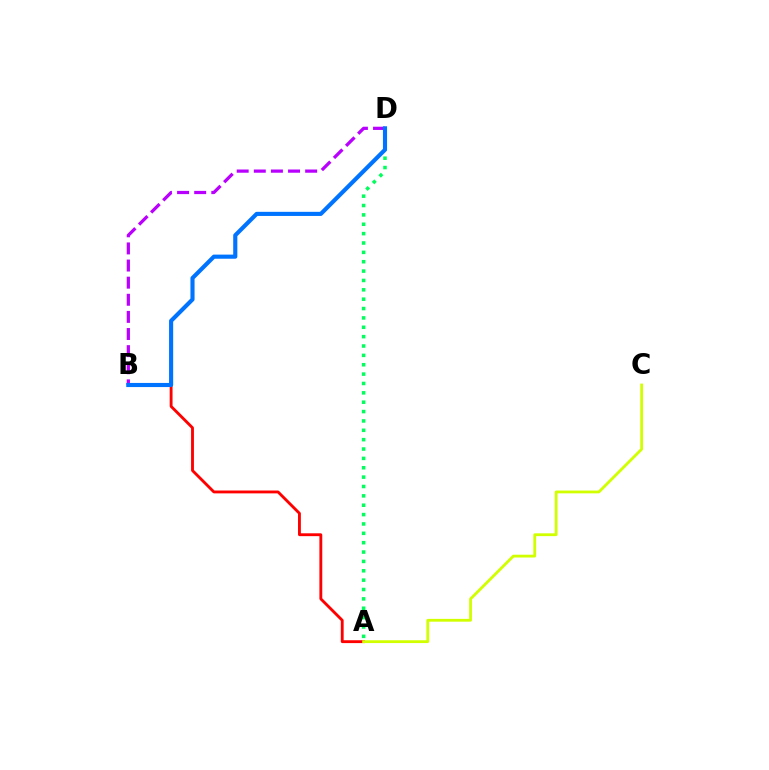{('A', 'B'): [{'color': '#ff0000', 'line_style': 'solid', 'thickness': 2.06}], ('A', 'D'): [{'color': '#00ff5c', 'line_style': 'dotted', 'thickness': 2.54}], ('B', 'D'): [{'color': '#b900ff', 'line_style': 'dashed', 'thickness': 2.33}, {'color': '#0074ff', 'line_style': 'solid', 'thickness': 2.97}], ('A', 'C'): [{'color': '#d1ff00', 'line_style': 'solid', 'thickness': 2.02}]}